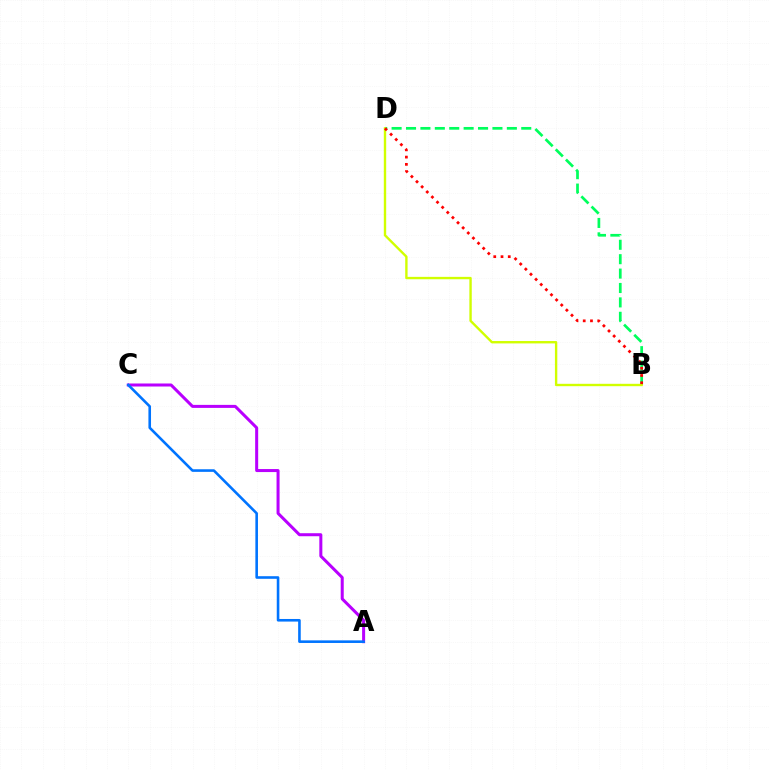{('B', 'D'): [{'color': '#00ff5c', 'line_style': 'dashed', 'thickness': 1.96}, {'color': '#d1ff00', 'line_style': 'solid', 'thickness': 1.71}, {'color': '#ff0000', 'line_style': 'dotted', 'thickness': 1.97}], ('A', 'C'): [{'color': '#b900ff', 'line_style': 'solid', 'thickness': 2.17}, {'color': '#0074ff', 'line_style': 'solid', 'thickness': 1.87}]}